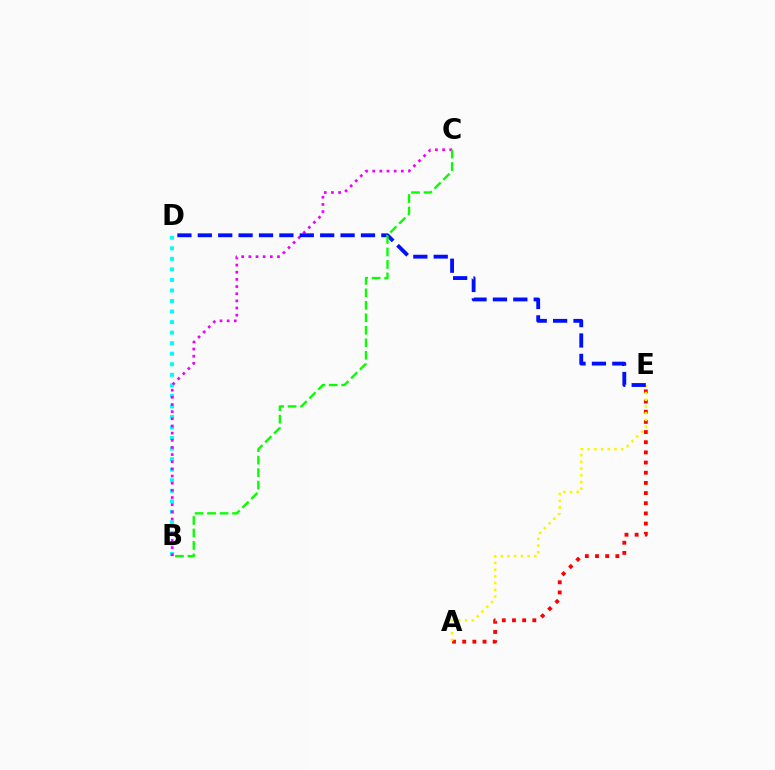{('A', 'E'): [{'color': '#ff0000', 'line_style': 'dotted', 'thickness': 2.76}, {'color': '#fcf500', 'line_style': 'dotted', 'thickness': 1.82}], ('B', 'D'): [{'color': '#00fff6', 'line_style': 'dotted', 'thickness': 2.86}], ('B', 'C'): [{'color': '#ee00ff', 'line_style': 'dotted', 'thickness': 1.94}, {'color': '#08ff00', 'line_style': 'dashed', 'thickness': 1.7}], ('D', 'E'): [{'color': '#0010ff', 'line_style': 'dashed', 'thickness': 2.77}]}